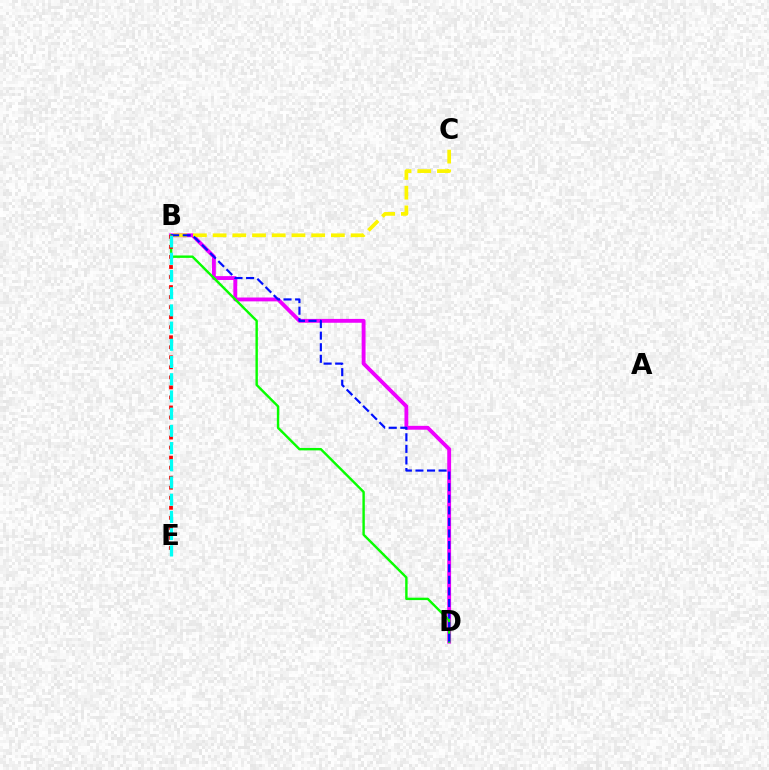{('B', 'D'): [{'color': '#ee00ff', 'line_style': 'solid', 'thickness': 2.77}, {'color': '#08ff00', 'line_style': 'solid', 'thickness': 1.73}, {'color': '#0010ff', 'line_style': 'dashed', 'thickness': 1.57}], ('B', 'C'): [{'color': '#fcf500', 'line_style': 'dashed', 'thickness': 2.68}], ('B', 'E'): [{'color': '#ff0000', 'line_style': 'dotted', 'thickness': 2.73}, {'color': '#00fff6', 'line_style': 'dashed', 'thickness': 2.34}]}